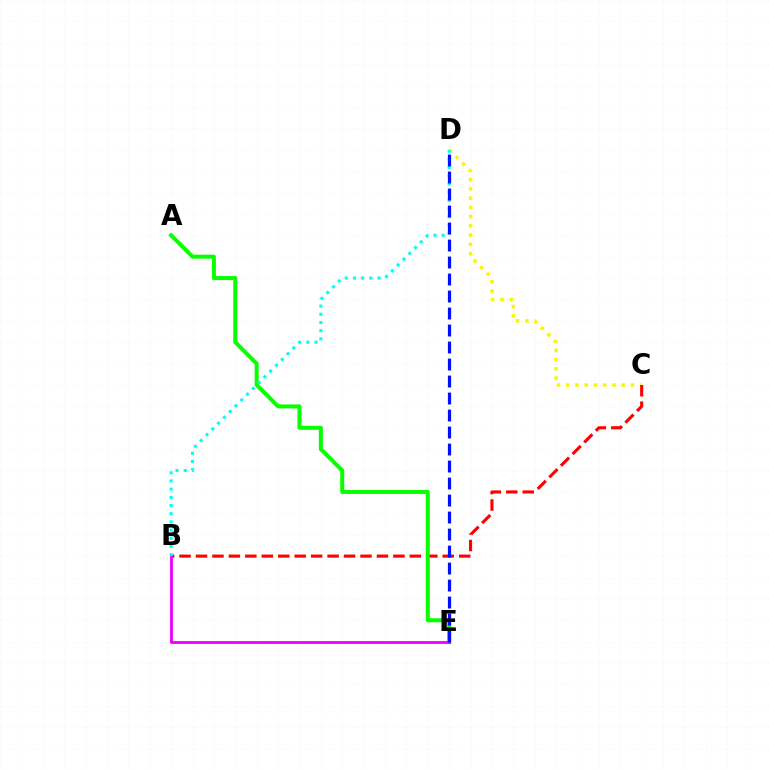{('C', 'D'): [{'color': '#fcf500', 'line_style': 'dotted', 'thickness': 2.51}], ('B', 'C'): [{'color': '#ff0000', 'line_style': 'dashed', 'thickness': 2.23}], ('A', 'E'): [{'color': '#08ff00', 'line_style': 'solid', 'thickness': 2.89}], ('B', 'E'): [{'color': '#ee00ff', 'line_style': 'solid', 'thickness': 2.05}], ('B', 'D'): [{'color': '#00fff6', 'line_style': 'dotted', 'thickness': 2.22}], ('D', 'E'): [{'color': '#0010ff', 'line_style': 'dashed', 'thickness': 2.31}]}